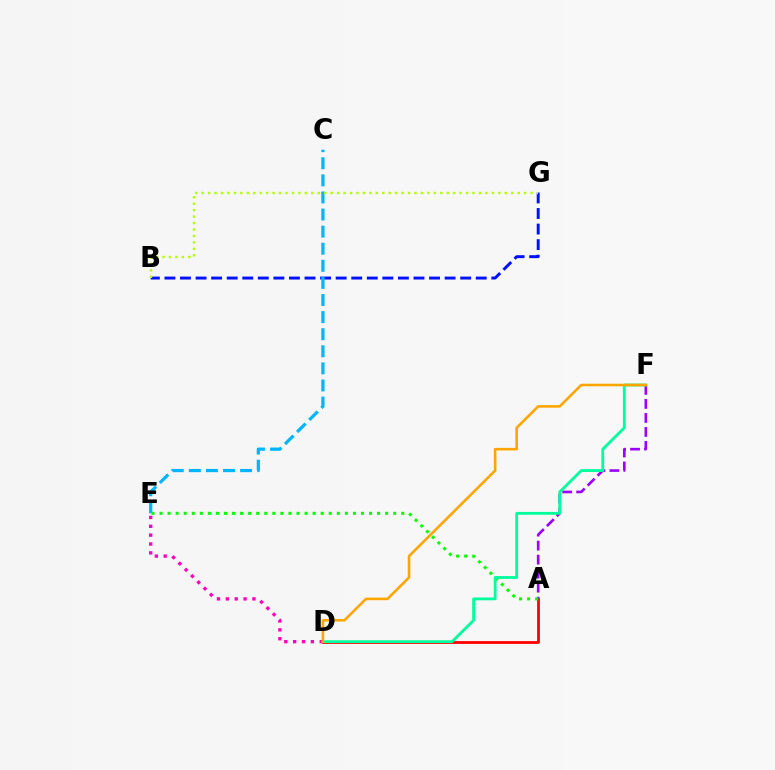{('A', 'D'): [{'color': '#ff0000', 'line_style': 'solid', 'thickness': 2.0}], ('A', 'F'): [{'color': '#9b00ff', 'line_style': 'dashed', 'thickness': 1.9}], ('D', 'E'): [{'color': '#ff00bd', 'line_style': 'dotted', 'thickness': 2.41}], ('B', 'G'): [{'color': '#0010ff', 'line_style': 'dashed', 'thickness': 2.11}, {'color': '#b3ff00', 'line_style': 'dotted', 'thickness': 1.75}], ('C', 'E'): [{'color': '#00b5ff', 'line_style': 'dashed', 'thickness': 2.32}], ('A', 'E'): [{'color': '#08ff00', 'line_style': 'dotted', 'thickness': 2.19}], ('D', 'F'): [{'color': '#00ff9d', 'line_style': 'solid', 'thickness': 2.03}, {'color': '#ffa500', 'line_style': 'solid', 'thickness': 1.86}]}